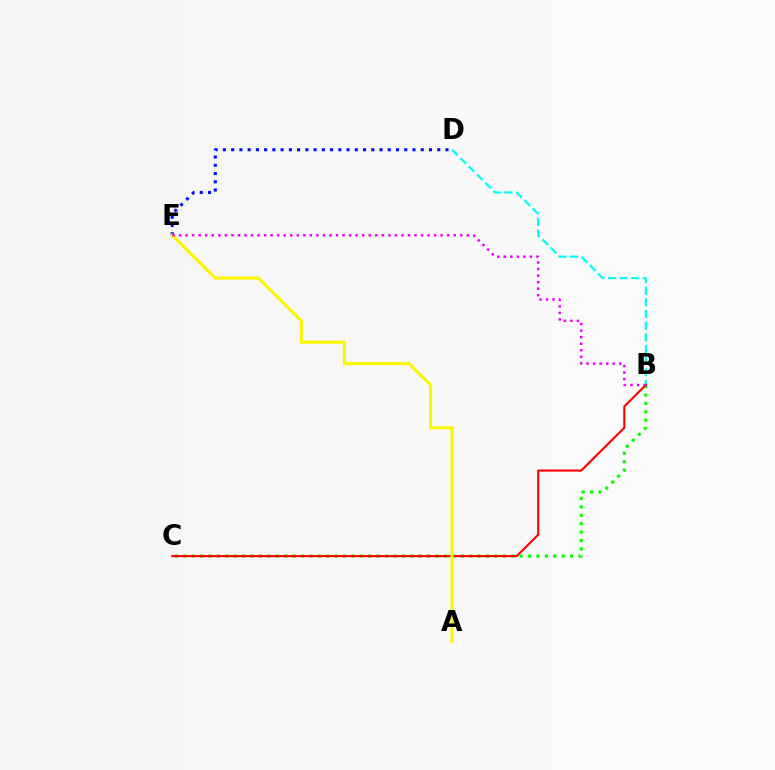{('B', 'D'): [{'color': '#00fff6', 'line_style': 'dashed', 'thickness': 1.58}], ('B', 'C'): [{'color': '#08ff00', 'line_style': 'dotted', 'thickness': 2.28}, {'color': '#ff0000', 'line_style': 'solid', 'thickness': 1.52}], ('D', 'E'): [{'color': '#0010ff', 'line_style': 'dotted', 'thickness': 2.24}], ('A', 'E'): [{'color': '#fcf500', 'line_style': 'solid', 'thickness': 2.23}], ('B', 'E'): [{'color': '#ee00ff', 'line_style': 'dotted', 'thickness': 1.78}]}